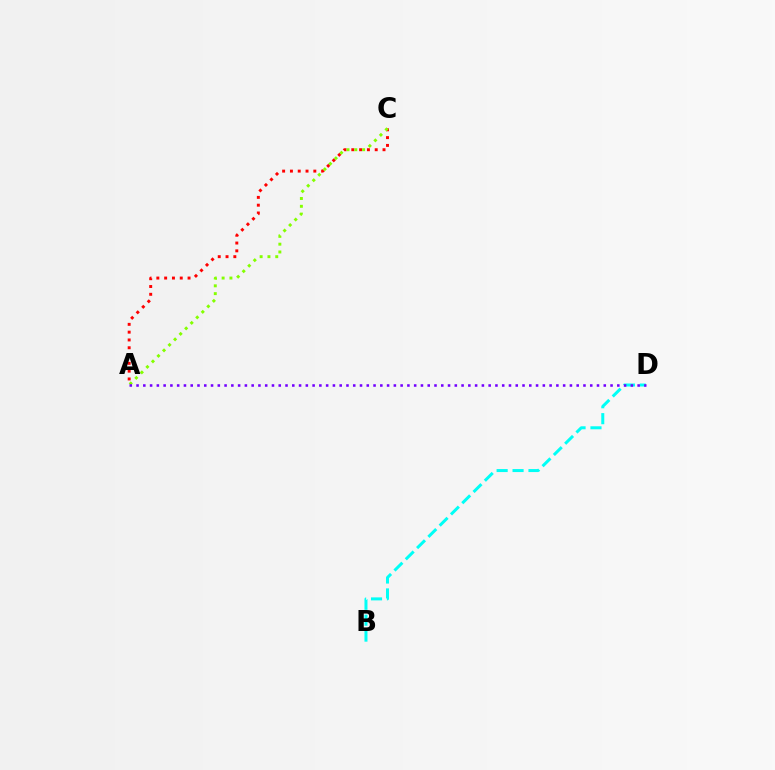{('A', 'C'): [{'color': '#ff0000', 'line_style': 'dotted', 'thickness': 2.12}, {'color': '#84ff00', 'line_style': 'dotted', 'thickness': 2.12}], ('B', 'D'): [{'color': '#00fff6', 'line_style': 'dashed', 'thickness': 2.16}], ('A', 'D'): [{'color': '#7200ff', 'line_style': 'dotted', 'thickness': 1.84}]}